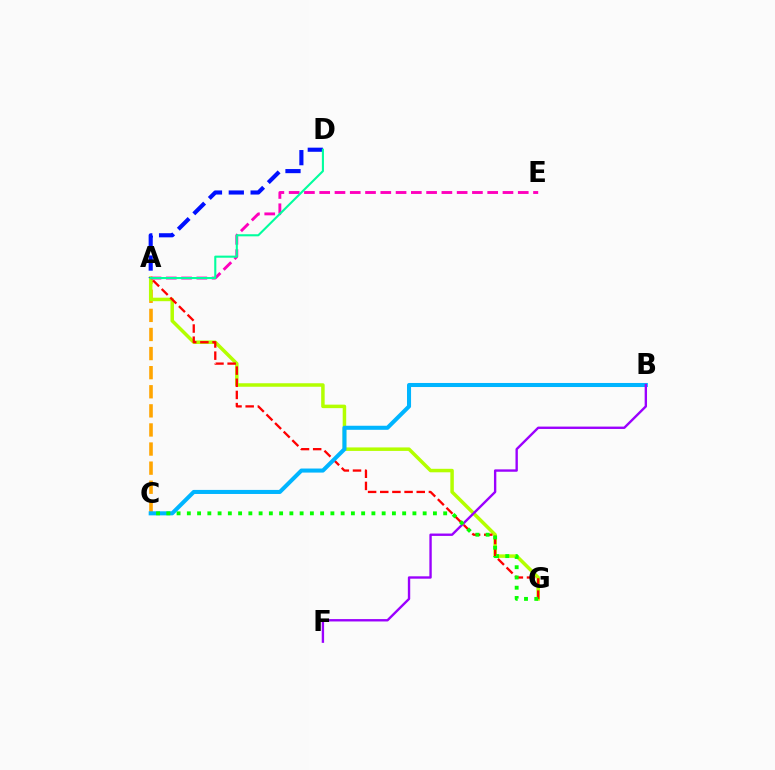{('A', 'C'): [{'color': '#ffa500', 'line_style': 'dashed', 'thickness': 2.59}], ('A', 'G'): [{'color': '#b3ff00', 'line_style': 'solid', 'thickness': 2.52}, {'color': '#ff0000', 'line_style': 'dashed', 'thickness': 1.65}], ('A', 'E'): [{'color': '#ff00bd', 'line_style': 'dashed', 'thickness': 2.07}], ('B', 'C'): [{'color': '#00b5ff', 'line_style': 'solid', 'thickness': 2.92}], ('B', 'F'): [{'color': '#9b00ff', 'line_style': 'solid', 'thickness': 1.71}], ('A', 'D'): [{'color': '#0010ff', 'line_style': 'dashed', 'thickness': 2.97}, {'color': '#00ff9d', 'line_style': 'solid', 'thickness': 1.51}], ('C', 'G'): [{'color': '#08ff00', 'line_style': 'dotted', 'thickness': 2.79}]}